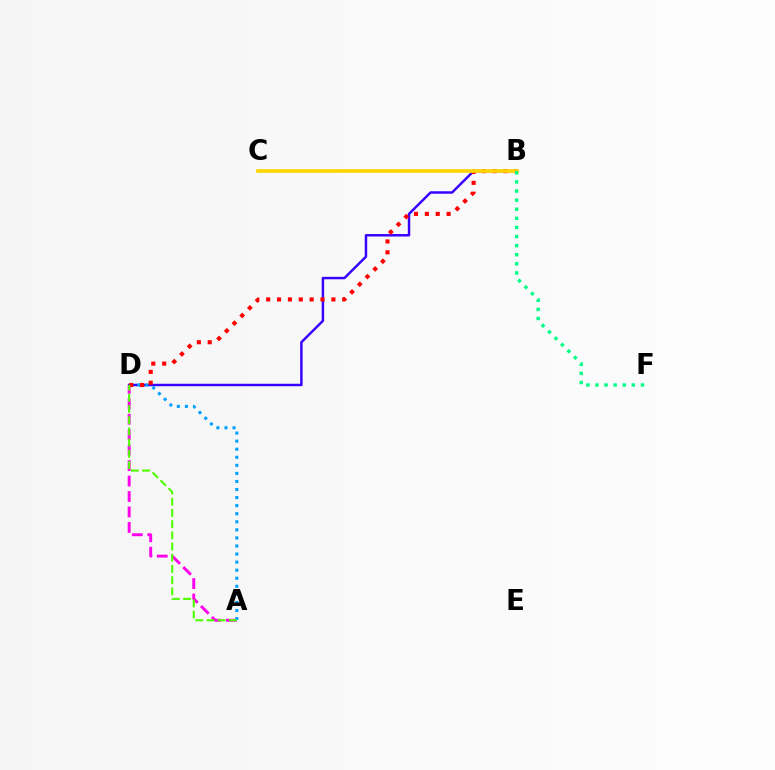{('A', 'D'): [{'color': '#ff00ed', 'line_style': 'dashed', 'thickness': 2.1}, {'color': '#009eff', 'line_style': 'dotted', 'thickness': 2.19}, {'color': '#4fff00', 'line_style': 'dashed', 'thickness': 1.52}], ('B', 'D'): [{'color': '#3700ff', 'line_style': 'solid', 'thickness': 1.77}, {'color': '#ff0000', 'line_style': 'dotted', 'thickness': 2.95}], ('B', 'C'): [{'color': '#ffd500', 'line_style': 'solid', 'thickness': 2.63}], ('B', 'F'): [{'color': '#00ff86', 'line_style': 'dotted', 'thickness': 2.47}]}